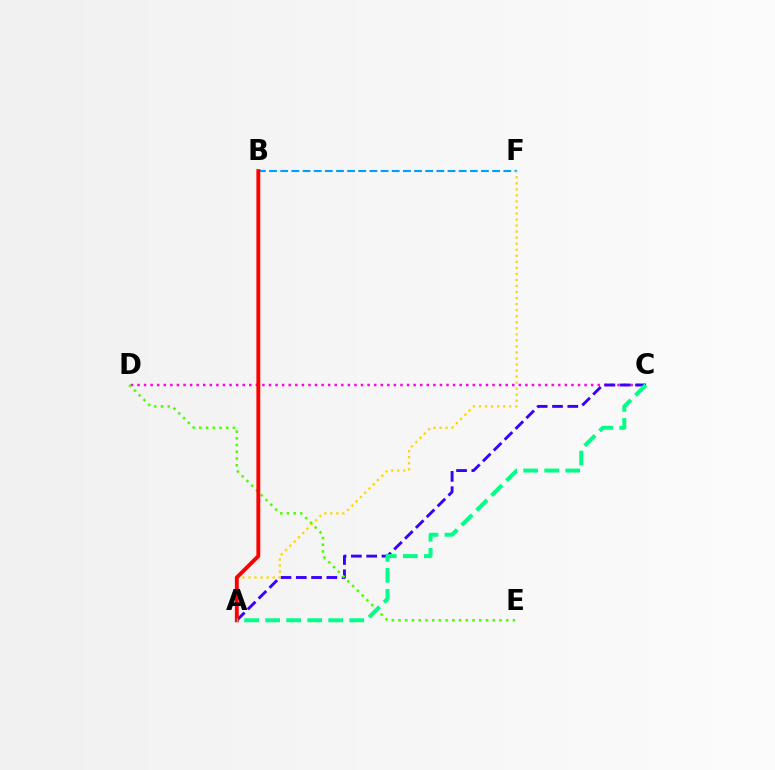{('B', 'F'): [{'color': '#009eff', 'line_style': 'dashed', 'thickness': 1.52}], ('C', 'D'): [{'color': '#ff00ed', 'line_style': 'dotted', 'thickness': 1.79}], ('A', 'C'): [{'color': '#3700ff', 'line_style': 'dashed', 'thickness': 2.08}, {'color': '#00ff86', 'line_style': 'dashed', 'thickness': 2.86}], ('A', 'F'): [{'color': '#ffd500', 'line_style': 'dotted', 'thickness': 1.64}], ('D', 'E'): [{'color': '#4fff00', 'line_style': 'dotted', 'thickness': 1.83}], ('A', 'B'): [{'color': '#ff0000', 'line_style': 'solid', 'thickness': 2.8}]}